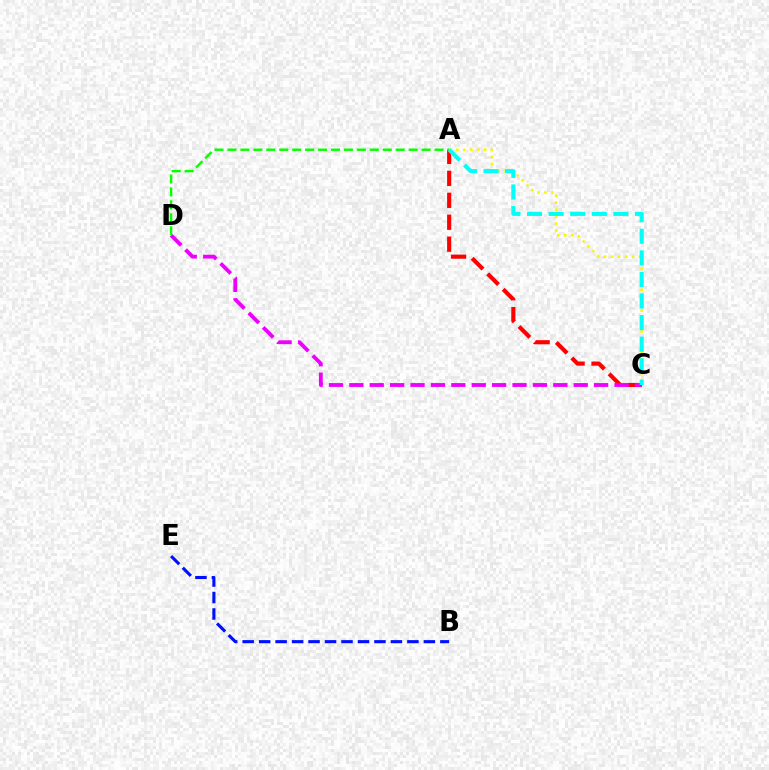{('A', 'C'): [{'color': '#ff0000', 'line_style': 'dashed', 'thickness': 2.98}, {'color': '#fcf500', 'line_style': 'dotted', 'thickness': 1.89}, {'color': '#00fff6', 'line_style': 'dashed', 'thickness': 2.93}], ('B', 'E'): [{'color': '#0010ff', 'line_style': 'dashed', 'thickness': 2.24}], ('C', 'D'): [{'color': '#ee00ff', 'line_style': 'dashed', 'thickness': 2.77}], ('A', 'D'): [{'color': '#08ff00', 'line_style': 'dashed', 'thickness': 1.76}]}